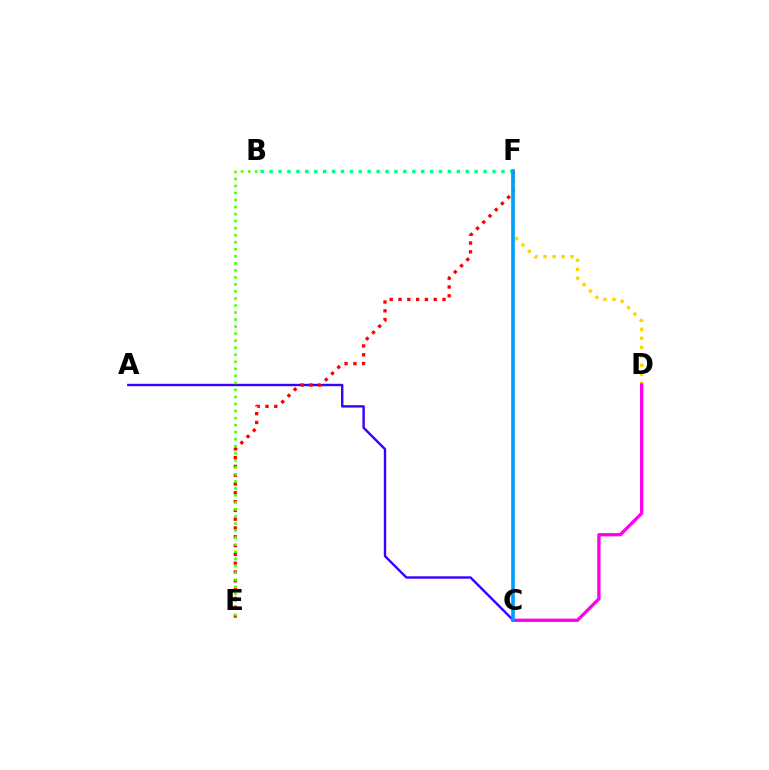{('D', 'F'): [{'color': '#ffd500', 'line_style': 'dotted', 'thickness': 2.45}], ('C', 'D'): [{'color': '#ff00ed', 'line_style': 'solid', 'thickness': 2.37}], ('B', 'F'): [{'color': '#00ff86', 'line_style': 'dotted', 'thickness': 2.42}], ('A', 'C'): [{'color': '#3700ff', 'line_style': 'solid', 'thickness': 1.72}], ('E', 'F'): [{'color': '#ff0000', 'line_style': 'dotted', 'thickness': 2.39}], ('C', 'F'): [{'color': '#009eff', 'line_style': 'solid', 'thickness': 2.63}], ('B', 'E'): [{'color': '#4fff00', 'line_style': 'dotted', 'thickness': 1.91}]}